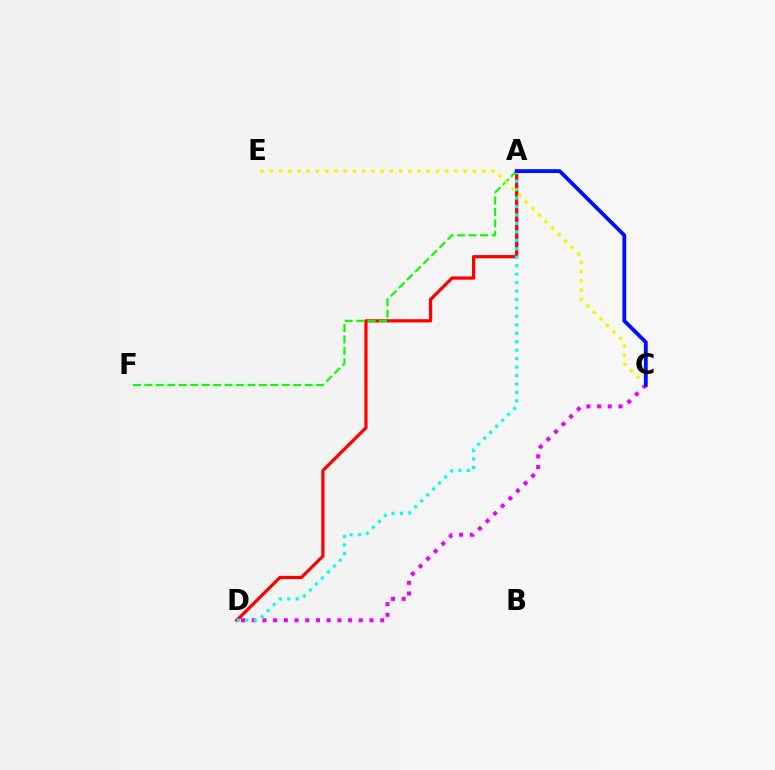{('C', 'D'): [{'color': '#ee00ff', 'line_style': 'dotted', 'thickness': 2.91}], ('A', 'D'): [{'color': '#ff0000', 'line_style': 'solid', 'thickness': 2.32}, {'color': '#00fff6', 'line_style': 'dotted', 'thickness': 2.3}], ('A', 'F'): [{'color': '#08ff00', 'line_style': 'dashed', 'thickness': 1.56}], ('C', 'E'): [{'color': '#fcf500', 'line_style': 'dotted', 'thickness': 2.51}], ('A', 'C'): [{'color': '#0010ff', 'line_style': 'solid', 'thickness': 2.75}]}